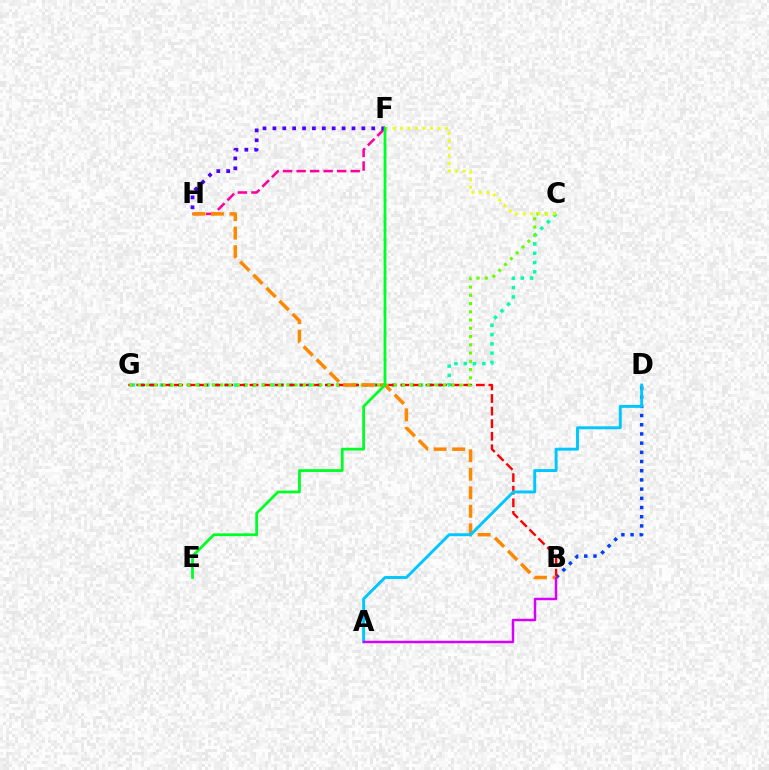{('B', 'D'): [{'color': '#003fff', 'line_style': 'dotted', 'thickness': 2.5}], ('C', 'G'): [{'color': '#00ffaf', 'line_style': 'dotted', 'thickness': 2.53}, {'color': '#66ff00', 'line_style': 'dotted', 'thickness': 2.24}], ('B', 'G'): [{'color': '#ff0000', 'line_style': 'dashed', 'thickness': 1.71}], ('F', 'H'): [{'color': '#ff00a0', 'line_style': 'dashed', 'thickness': 1.84}, {'color': '#4f00ff', 'line_style': 'dotted', 'thickness': 2.69}], ('B', 'H'): [{'color': '#ff8800', 'line_style': 'dashed', 'thickness': 2.51}], ('C', 'F'): [{'color': '#eeff00', 'line_style': 'dotted', 'thickness': 2.05}], ('A', 'D'): [{'color': '#00c7ff', 'line_style': 'solid', 'thickness': 2.1}], ('E', 'F'): [{'color': '#00ff27', 'line_style': 'solid', 'thickness': 2.01}], ('A', 'B'): [{'color': '#d600ff', 'line_style': 'solid', 'thickness': 1.78}]}